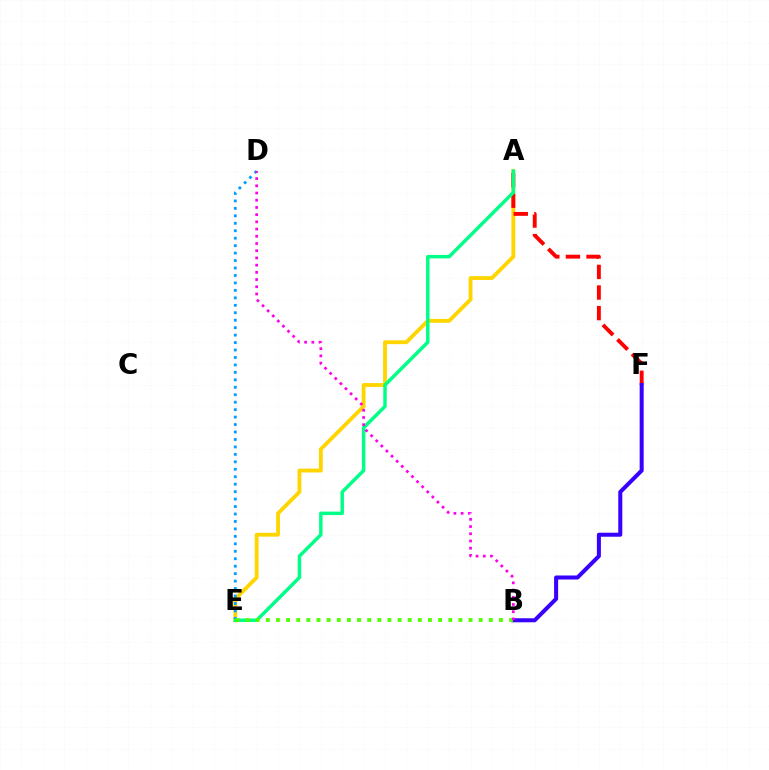{('A', 'E'): [{'color': '#ffd500', 'line_style': 'solid', 'thickness': 2.77}, {'color': '#00ff86', 'line_style': 'solid', 'thickness': 2.49}], ('A', 'F'): [{'color': '#ff0000', 'line_style': 'dashed', 'thickness': 2.8}], ('D', 'E'): [{'color': '#009eff', 'line_style': 'dotted', 'thickness': 2.03}], ('B', 'F'): [{'color': '#3700ff', 'line_style': 'solid', 'thickness': 2.89}], ('B', 'E'): [{'color': '#4fff00', 'line_style': 'dotted', 'thickness': 2.75}], ('B', 'D'): [{'color': '#ff00ed', 'line_style': 'dotted', 'thickness': 1.96}]}